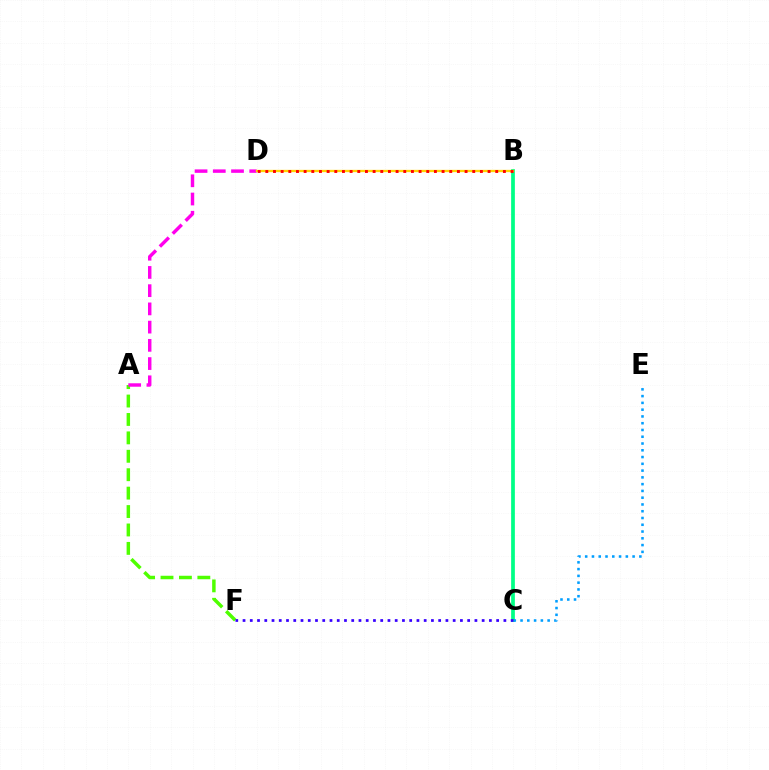{('B', 'C'): [{'color': '#00ff86', 'line_style': 'solid', 'thickness': 2.69}], ('A', 'F'): [{'color': '#4fff00', 'line_style': 'dashed', 'thickness': 2.5}], ('A', 'D'): [{'color': '#ff00ed', 'line_style': 'dashed', 'thickness': 2.48}], ('B', 'D'): [{'color': '#ffd500', 'line_style': 'solid', 'thickness': 1.66}, {'color': '#ff0000', 'line_style': 'dotted', 'thickness': 2.08}], ('C', 'E'): [{'color': '#009eff', 'line_style': 'dotted', 'thickness': 1.84}], ('C', 'F'): [{'color': '#3700ff', 'line_style': 'dotted', 'thickness': 1.97}]}